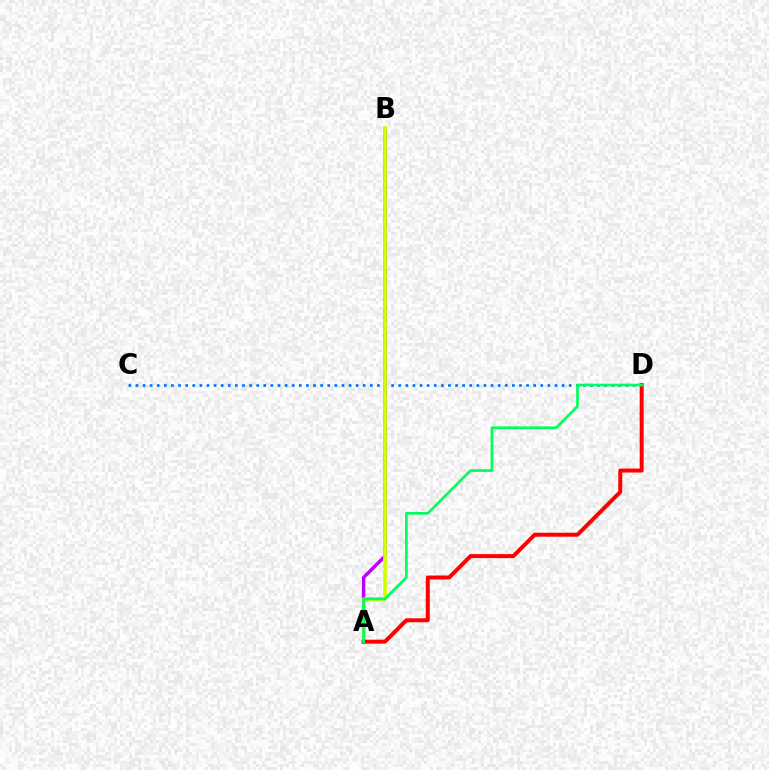{('C', 'D'): [{'color': '#0074ff', 'line_style': 'dotted', 'thickness': 1.93}], ('A', 'B'): [{'color': '#b900ff', 'line_style': 'solid', 'thickness': 2.44}, {'color': '#d1ff00', 'line_style': 'solid', 'thickness': 2.63}], ('A', 'D'): [{'color': '#ff0000', 'line_style': 'solid', 'thickness': 2.86}, {'color': '#00ff5c', 'line_style': 'solid', 'thickness': 1.95}]}